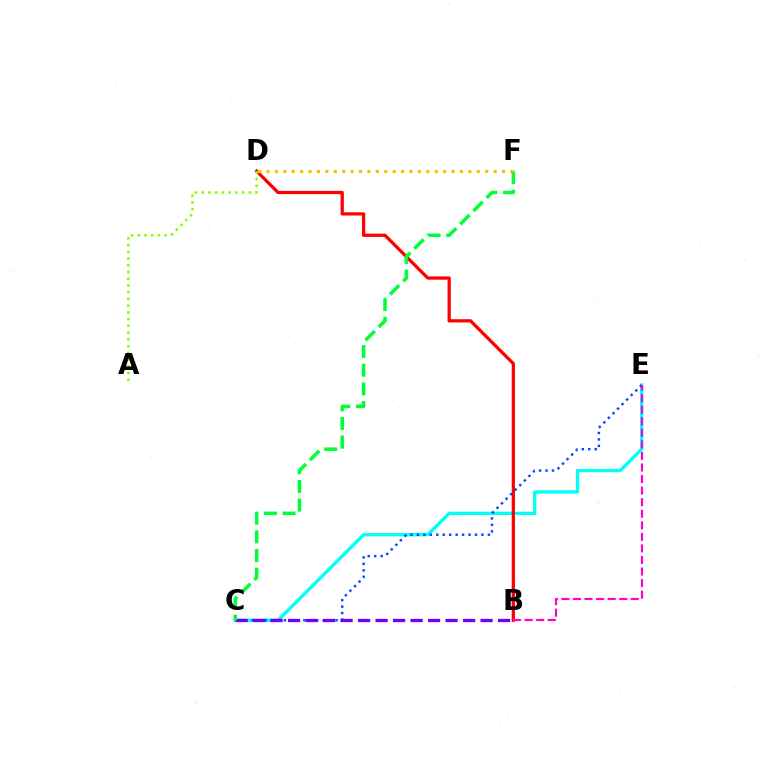{('C', 'E'): [{'color': '#00fff6', 'line_style': 'solid', 'thickness': 2.39}, {'color': '#004bff', 'line_style': 'dotted', 'thickness': 1.75}], ('B', 'D'): [{'color': '#ff0000', 'line_style': 'solid', 'thickness': 2.35}], ('A', 'D'): [{'color': '#84ff00', 'line_style': 'dotted', 'thickness': 1.83}], ('B', 'C'): [{'color': '#7200ff', 'line_style': 'dashed', 'thickness': 2.38}], ('B', 'E'): [{'color': '#ff00cf', 'line_style': 'dashed', 'thickness': 1.57}], ('C', 'F'): [{'color': '#00ff39', 'line_style': 'dashed', 'thickness': 2.53}], ('D', 'F'): [{'color': '#ffbd00', 'line_style': 'dotted', 'thickness': 2.29}]}